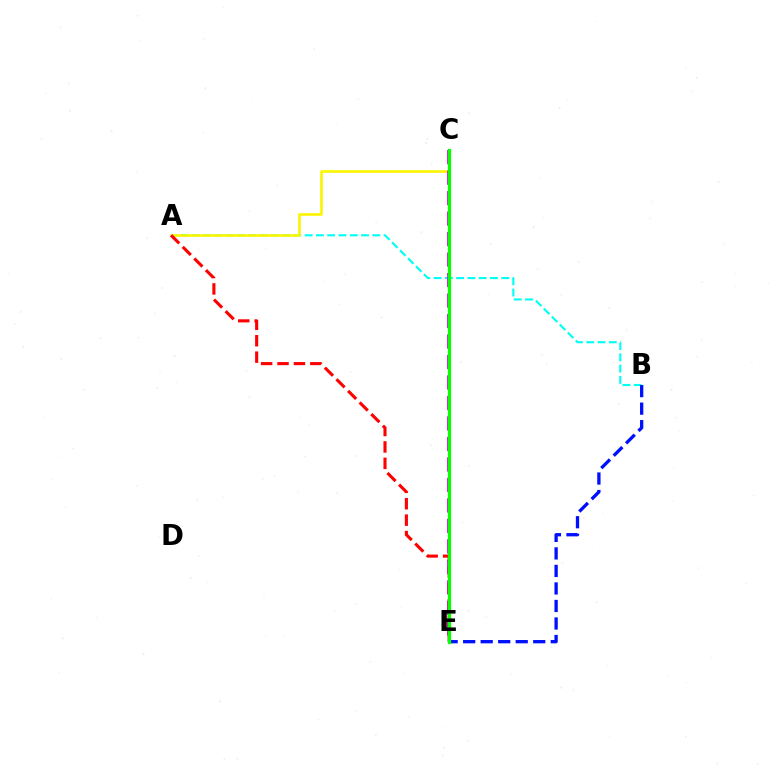{('A', 'B'): [{'color': '#00fff6', 'line_style': 'dashed', 'thickness': 1.53}], ('A', 'C'): [{'color': '#fcf500', 'line_style': 'solid', 'thickness': 1.89}], ('C', 'E'): [{'color': '#ee00ff', 'line_style': 'dashed', 'thickness': 2.78}, {'color': '#08ff00', 'line_style': 'solid', 'thickness': 2.34}], ('B', 'E'): [{'color': '#0010ff', 'line_style': 'dashed', 'thickness': 2.38}], ('A', 'E'): [{'color': '#ff0000', 'line_style': 'dashed', 'thickness': 2.23}]}